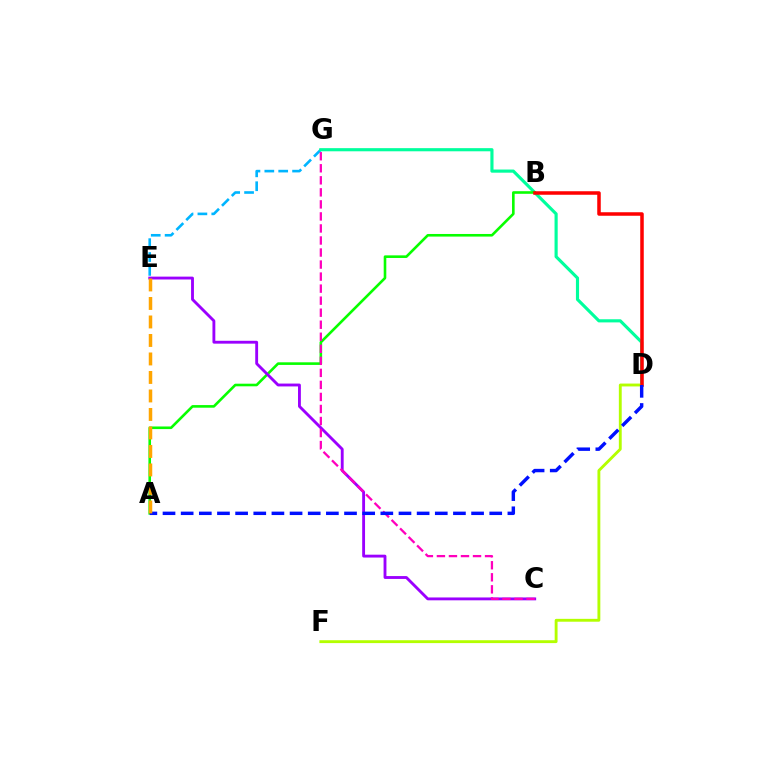{('E', 'G'): [{'color': '#00b5ff', 'line_style': 'dashed', 'thickness': 1.89}], ('D', 'G'): [{'color': '#00ff9d', 'line_style': 'solid', 'thickness': 2.26}], ('A', 'B'): [{'color': '#08ff00', 'line_style': 'solid', 'thickness': 1.88}], ('D', 'F'): [{'color': '#b3ff00', 'line_style': 'solid', 'thickness': 2.07}], ('C', 'E'): [{'color': '#9b00ff', 'line_style': 'solid', 'thickness': 2.06}], ('C', 'G'): [{'color': '#ff00bd', 'line_style': 'dashed', 'thickness': 1.63}], ('B', 'D'): [{'color': '#ff0000', 'line_style': 'solid', 'thickness': 2.53}], ('A', 'D'): [{'color': '#0010ff', 'line_style': 'dashed', 'thickness': 2.47}], ('A', 'E'): [{'color': '#ffa500', 'line_style': 'dashed', 'thickness': 2.51}]}